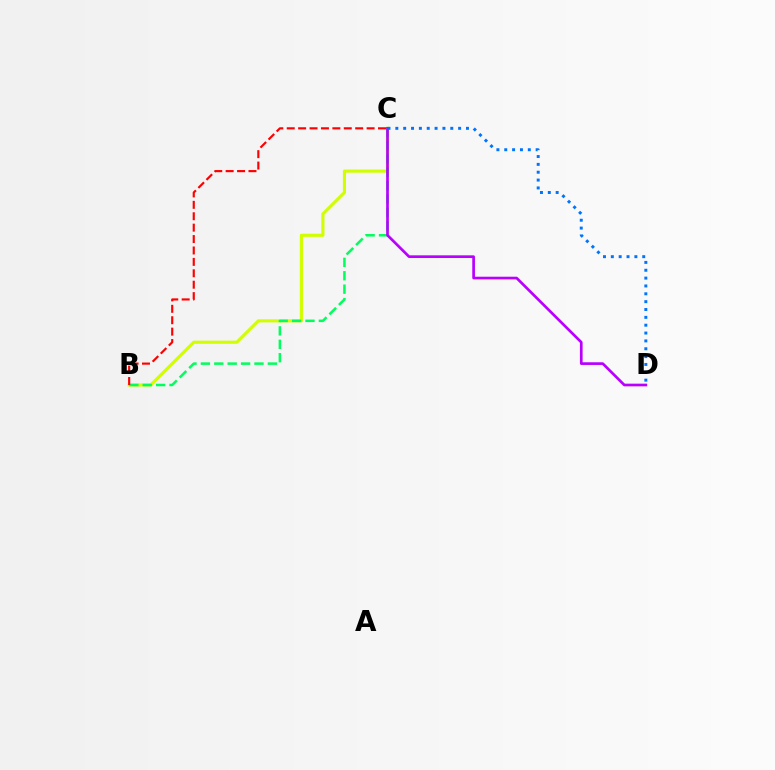{('B', 'C'): [{'color': '#d1ff00', 'line_style': 'solid', 'thickness': 2.25}, {'color': '#00ff5c', 'line_style': 'dashed', 'thickness': 1.82}, {'color': '#ff0000', 'line_style': 'dashed', 'thickness': 1.55}], ('C', 'D'): [{'color': '#b900ff', 'line_style': 'solid', 'thickness': 1.94}, {'color': '#0074ff', 'line_style': 'dotted', 'thickness': 2.13}]}